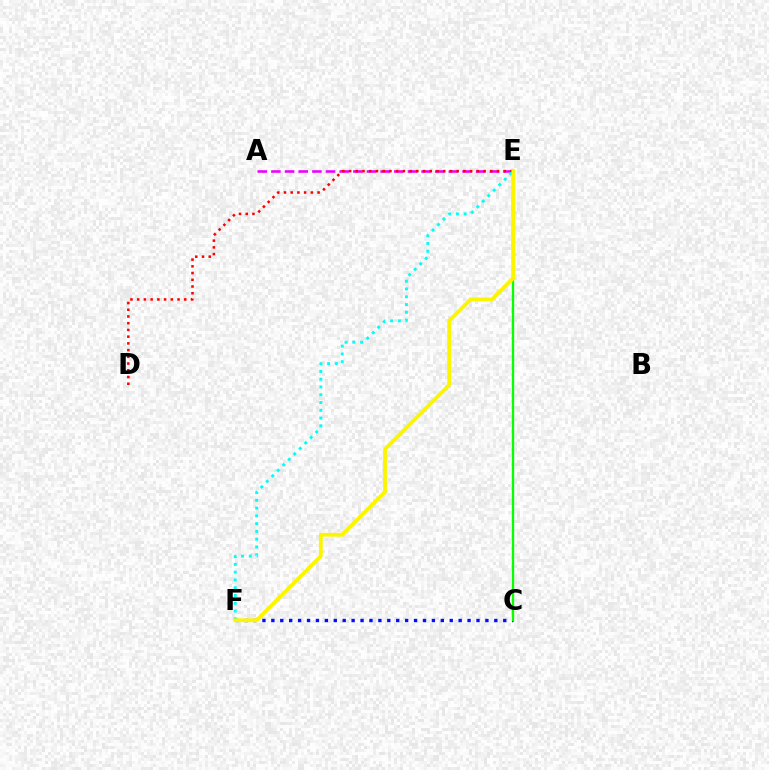{('A', 'E'): [{'color': '#ee00ff', 'line_style': 'dashed', 'thickness': 1.86}], ('C', 'F'): [{'color': '#0010ff', 'line_style': 'dotted', 'thickness': 2.42}], ('C', 'E'): [{'color': '#08ff00', 'line_style': 'solid', 'thickness': 1.67}], ('D', 'E'): [{'color': '#ff0000', 'line_style': 'dotted', 'thickness': 1.83}], ('E', 'F'): [{'color': '#00fff6', 'line_style': 'dotted', 'thickness': 2.11}, {'color': '#fcf500', 'line_style': 'solid', 'thickness': 2.74}]}